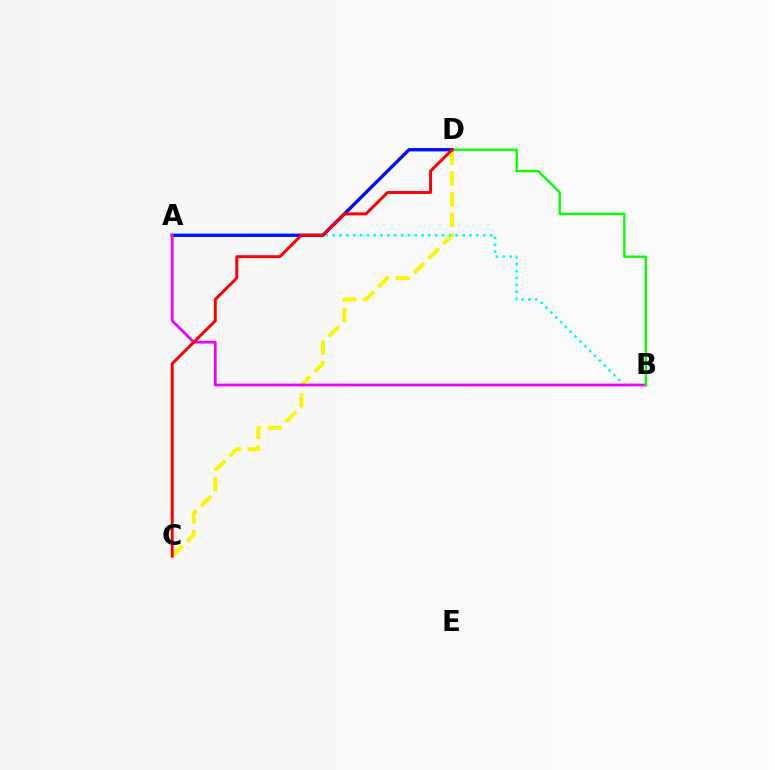{('C', 'D'): [{'color': '#fcf500', 'line_style': 'dashed', 'thickness': 2.81}, {'color': '#ff0000', 'line_style': 'solid', 'thickness': 2.12}], ('A', 'B'): [{'color': '#00fff6', 'line_style': 'dotted', 'thickness': 1.86}, {'color': '#ee00ff', 'line_style': 'solid', 'thickness': 1.96}], ('A', 'D'): [{'color': '#0010ff', 'line_style': 'solid', 'thickness': 2.41}], ('B', 'D'): [{'color': '#08ff00', 'line_style': 'solid', 'thickness': 1.69}]}